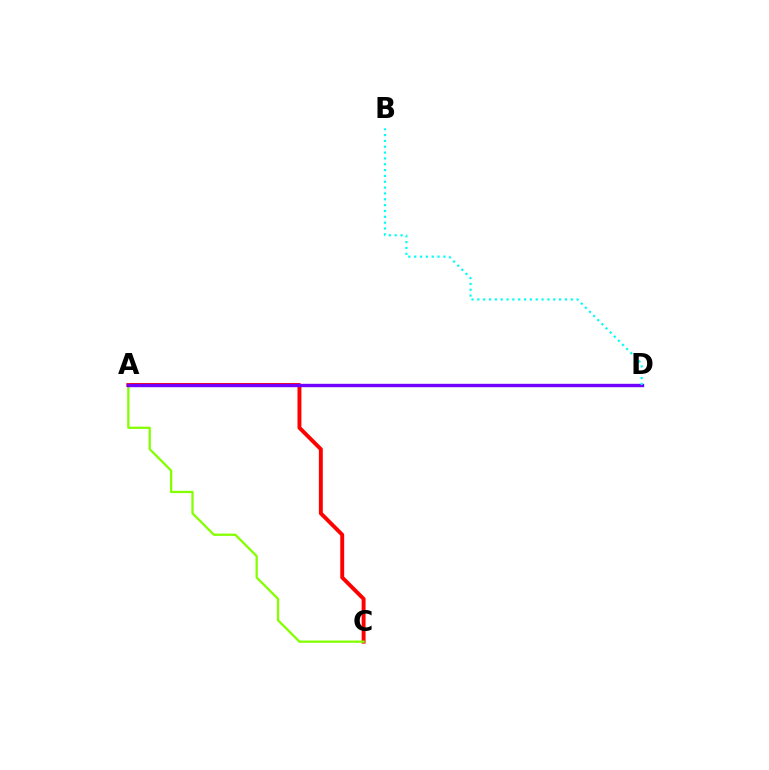{('A', 'C'): [{'color': '#ff0000', 'line_style': 'solid', 'thickness': 2.82}, {'color': '#84ff00', 'line_style': 'solid', 'thickness': 1.64}], ('A', 'D'): [{'color': '#7200ff', 'line_style': 'solid', 'thickness': 2.44}], ('B', 'D'): [{'color': '#00fff6', 'line_style': 'dotted', 'thickness': 1.59}]}